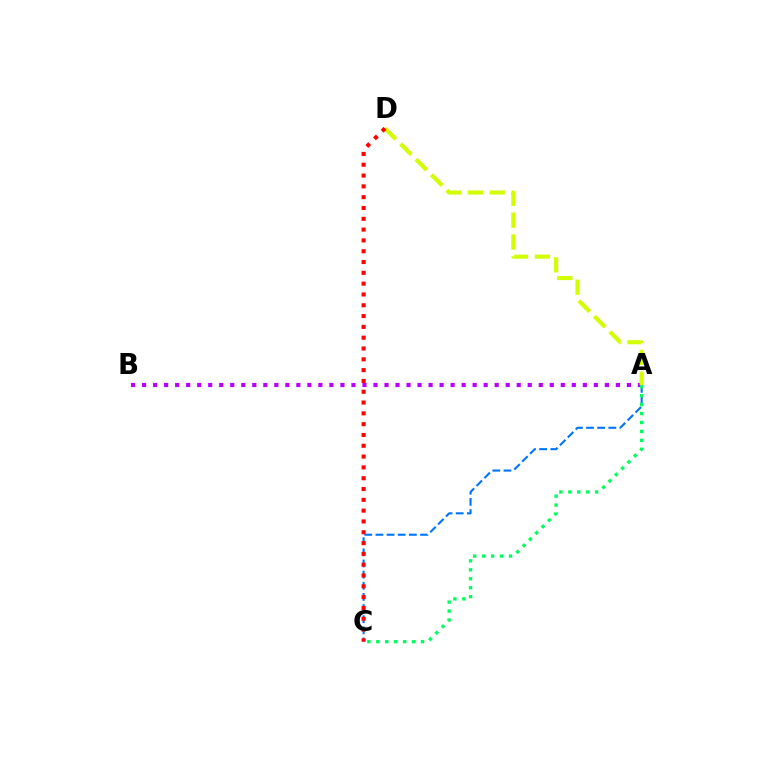{('A', 'B'): [{'color': '#b900ff', 'line_style': 'dotted', 'thickness': 2.99}], ('A', 'C'): [{'color': '#0074ff', 'line_style': 'dashed', 'thickness': 1.51}, {'color': '#00ff5c', 'line_style': 'dotted', 'thickness': 2.43}], ('A', 'D'): [{'color': '#d1ff00', 'line_style': 'dashed', 'thickness': 2.97}], ('C', 'D'): [{'color': '#ff0000', 'line_style': 'dotted', 'thickness': 2.94}]}